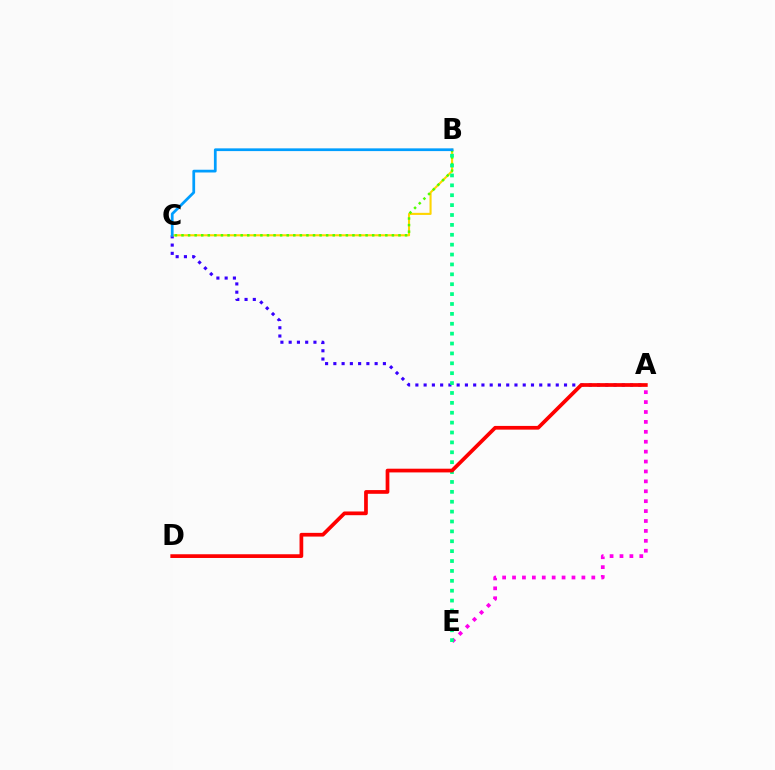{('A', 'E'): [{'color': '#ff00ed', 'line_style': 'dotted', 'thickness': 2.69}], ('A', 'C'): [{'color': '#3700ff', 'line_style': 'dotted', 'thickness': 2.24}], ('B', 'C'): [{'color': '#ffd500', 'line_style': 'solid', 'thickness': 1.51}, {'color': '#4fff00', 'line_style': 'dotted', 'thickness': 1.79}, {'color': '#009eff', 'line_style': 'solid', 'thickness': 1.98}], ('B', 'E'): [{'color': '#00ff86', 'line_style': 'dotted', 'thickness': 2.69}], ('A', 'D'): [{'color': '#ff0000', 'line_style': 'solid', 'thickness': 2.68}]}